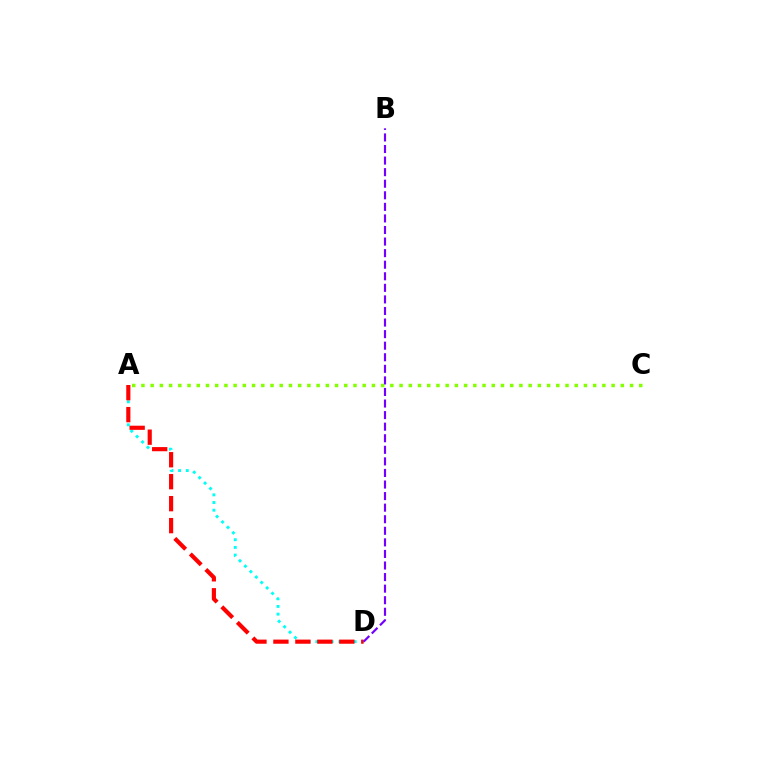{('A', 'D'): [{'color': '#00fff6', 'line_style': 'dotted', 'thickness': 2.09}, {'color': '#ff0000', 'line_style': 'dashed', 'thickness': 2.98}], ('A', 'C'): [{'color': '#84ff00', 'line_style': 'dotted', 'thickness': 2.5}], ('B', 'D'): [{'color': '#7200ff', 'line_style': 'dashed', 'thickness': 1.57}]}